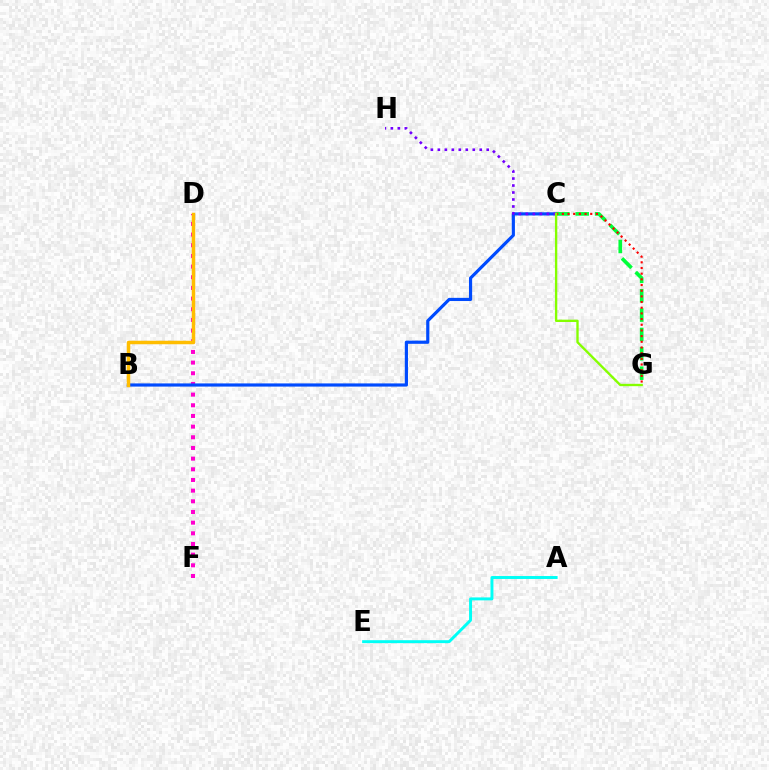{('D', 'F'): [{'color': '#ff00cf', 'line_style': 'dotted', 'thickness': 2.9}], ('B', 'C'): [{'color': '#004bff', 'line_style': 'solid', 'thickness': 2.28}], ('C', 'G'): [{'color': '#00ff39', 'line_style': 'dashed', 'thickness': 2.63}, {'color': '#ff0000', 'line_style': 'dotted', 'thickness': 1.54}, {'color': '#84ff00', 'line_style': 'solid', 'thickness': 1.69}], ('B', 'D'): [{'color': '#ffbd00', 'line_style': 'solid', 'thickness': 2.51}], ('A', 'E'): [{'color': '#00fff6', 'line_style': 'solid', 'thickness': 2.12}], ('C', 'H'): [{'color': '#7200ff', 'line_style': 'dotted', 'thickness': 1.9}]}